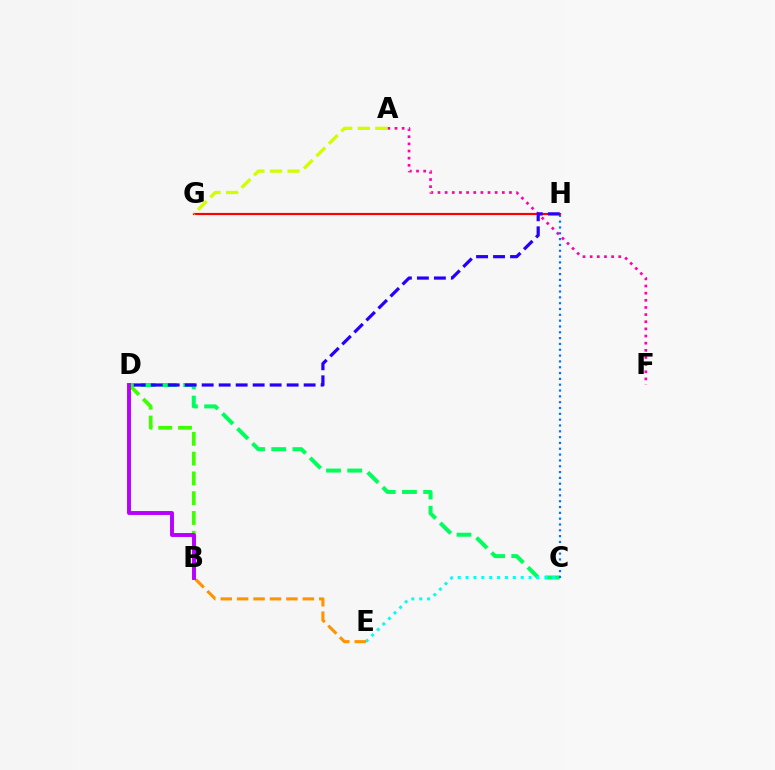{('A', 'F'): [{'color': '#ff00ac', 'line_style': 'dotted', 'thickness': 1.94}], ('C', 'D'): [{'color': '#00ff5c', 'line_style': 'dashed', 'thickness': 2.88}], ('C', 'E'): [{'color': '#00fff6', 'line_style': 'dotted', 'thickness': 2.14}], ('C', 'H'): [{'color': '#0074ff', 'line_style': 'dotted', 'thickness': 1.58}], ('G', 'H'): [{'color': '#ff0000', 'line_style': 'solid', 'thickness': 1.56}], ('B', 'E'): [{'color': '#ff9400', 'line_style': 'dashed', 'thickness': 2.23}], ('B', 'D'): [{'color': '#3dff00', 'line_style': 'dashed', 'thickness': 2.69}, {'color': '#b900ff', 'line_style': 'solid', 'thickness': 2.82}], ('A', 'G'): [{'color': '#d1ff00', 'line_style': 'dashed', 'thickness': 2.39}], ('D', 'H'): [{'color': '#2500ff', 'line_style': 'dashed', 'thickness': 2.31}]}